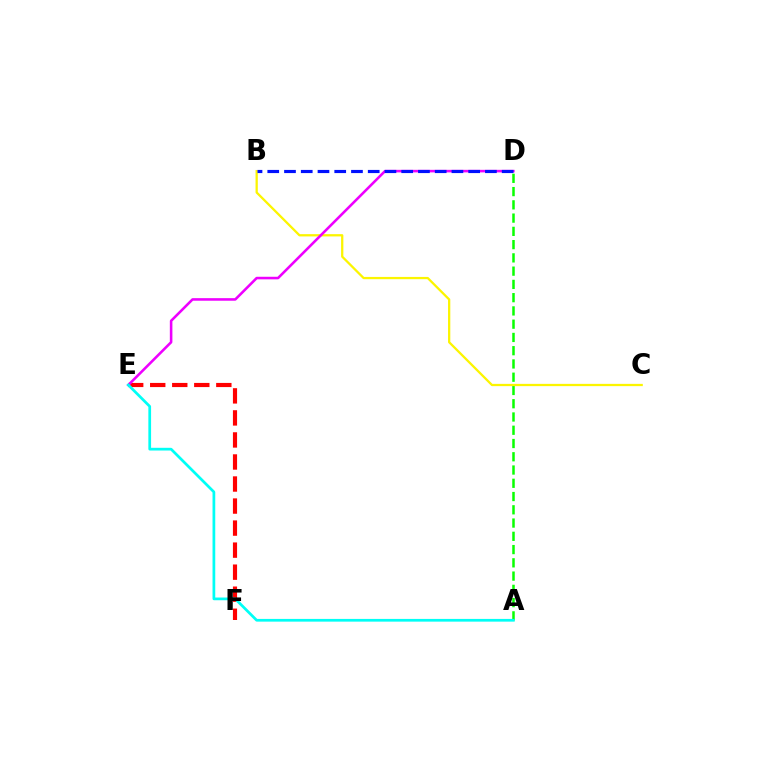{('E', 'F'): [{'color': '#ff0000', 'line_style': 'dashed', 'thickness': 2.99}], ('A', 'D'): [{'color': '#08ff00', 'line_style': 'dashed', 'thickness': 1.8}], ('B', 'C'): [{'color': '#fcf500', 'line_style': 'solid', 'thickness': 1.63}], ('D', 'E'): [{'color': '#ee00ff', 'line_style': 'solid', 'thickness': 1.85}], ('A', 'E'): [{'color': '#00fff6', 'line_style': 'solid', 'thickness': 1.96}], ('B', 'D'): [{'color': '#0010ff', 'line_style': 'dashed', 'thickness': 2.27}]}